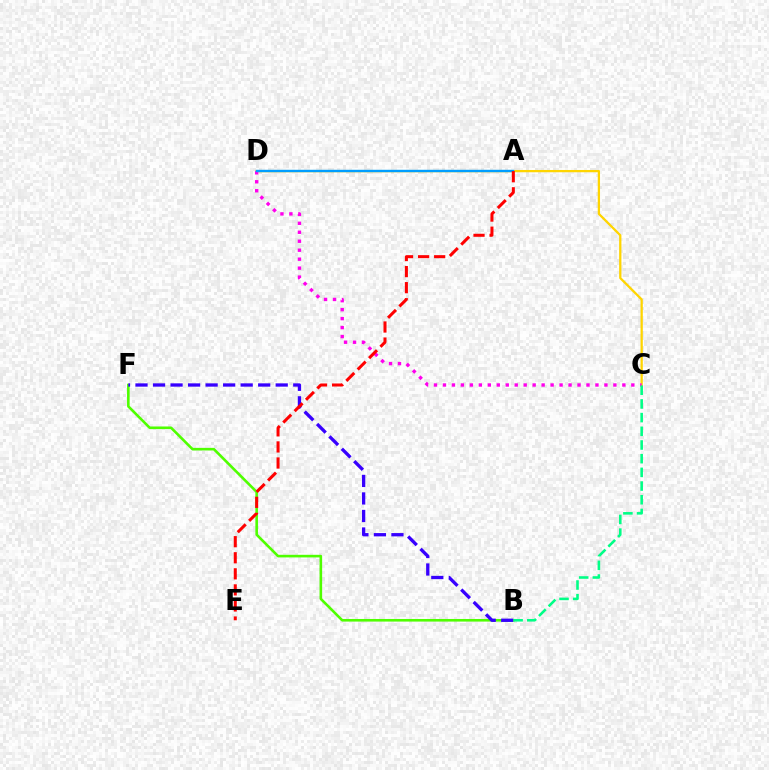{('B', 'F'): [{'color': '#4fff00', 'line_style': 'solid', 'thickness': 1.88}, {'color': '#3700ff', 'line_style': 'dashed', 'thickness': 2.38}], ('C', 'D'): [{'color': '#ffd500', 'line_style': 'solid', 'thickness': 1.64}, {'color': '#ff00ed', 'line_style': 'dotted', 'thickness': 2.44}], ('A', 'D'): [{'color': '#009eff', 'line_style': 'solid', 'thickness': 1.73}], ('B', 'C'): [{'color': '#00ff86', 'line_style': 'dashed', 'thickness': 1.86}], ('A', 'E'): [{'color': '#ff0000', 'line_style': 'dashed', 'thickness': 2.18}]}